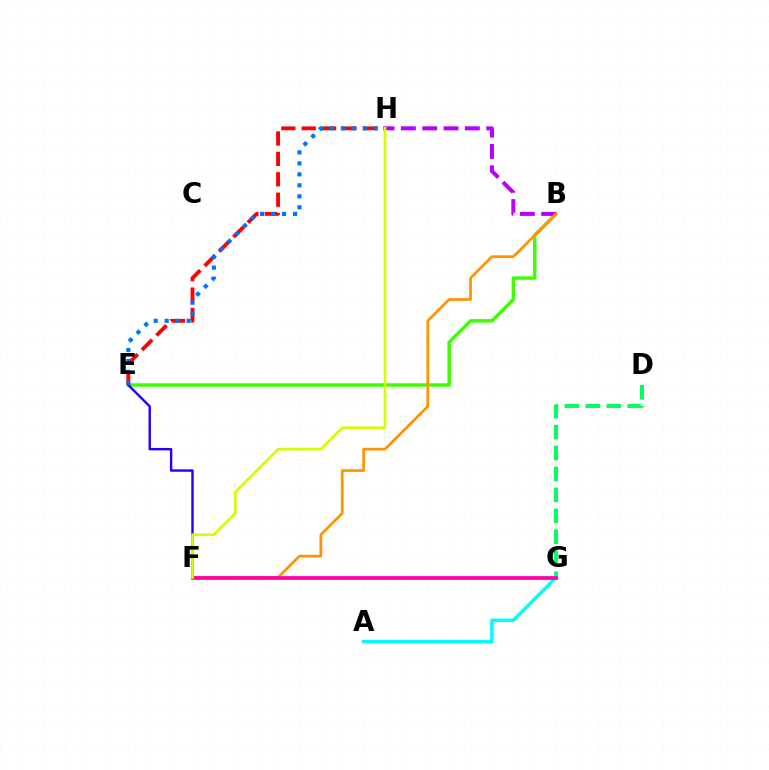{('B', 'E'): [{'color': '#3dff00', 'line_style': 'solid', 'thickness': 2.5}], ('E', 'H'): [{'color': '#ff0000', 'line_style': 'dashed', 'thickness': 2.77}, {'color': '#0074ff', 'line_style': 'dotted', 'thickness': 2.98}], ('E', 'F'): [{'color': '#2500ff', 'line_style': 'solid', 'thickness': 1.74}], ('D', 'G'): [{'color': '#00ff5c', 'line_style': 'dashed', 'thickness': 2.85}], ('B', 'H'): [{'color': '#b900ff', 'line_style': 'dashed', 'thickness': 2.9}], ('A', 'G'): [{'color': '#00fff6', 'line_style': 'solid', 'thickness': 2.52}], ('B', 'F'): [{'color': '#ff9400', 'line_style': 'solid', 'thickness': 1.96}], ('F', 'G'): [{'color': '#ff00ac', 'line_style': 'solid', 'thickness': 2.69}], ('F', 'H'): [{'color': '#d1ff00', 'line_style': 'solid', 'thickness': 1.93}]}